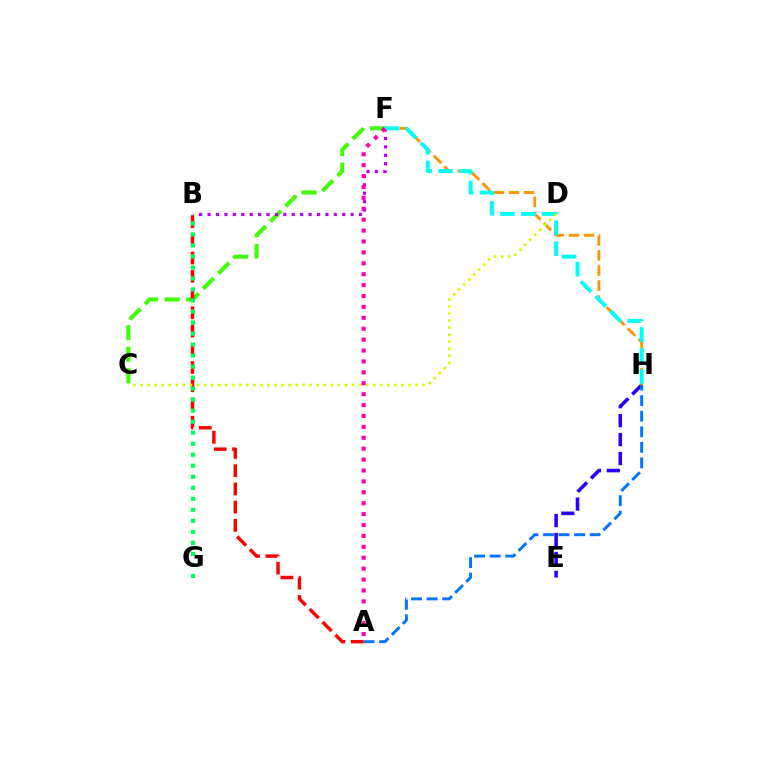{('C', 'F'): [{'color': '#3dff00', 'line_style': 'dashed', 'thickness': 2.92}], ('B', 'F'): [{'color': '#b900ff', 'line_style': 'dotted', 'thickness': 2.29}], ('E', 'H'): [{'color': '#2500ff', 'line_style': 'dashed', 'thickness': 2.57}], ('F', 'H'): [{'color': '#ff9400', 'line_style': 'dashed', 'thickness': 2.04}, {'color': '#00fff6', 'line_style': 'dashed', 'thickness': 2.84}], ('A', 'B'): [{'color': '#ff0000', 'line_style': 'dashed', 'thickness': 2.48}], ('A', 'H'): [{'color': '#0074ff', 'line_style': 'dashed', 'thickness': 2.11}], ('C', 'D'): [{'color': '#d1ff00', 'line_style': 'dotted', 'thickness': 1.92}], ('A', 'F'): [{'color': '#ff00ac', 'line_style': 'dotted', 'thickness': 2.96}], ('B', 'G'): [{'color': '#00ff5c', 'line_style': 'dotted', 'thickness': 2.99}]}